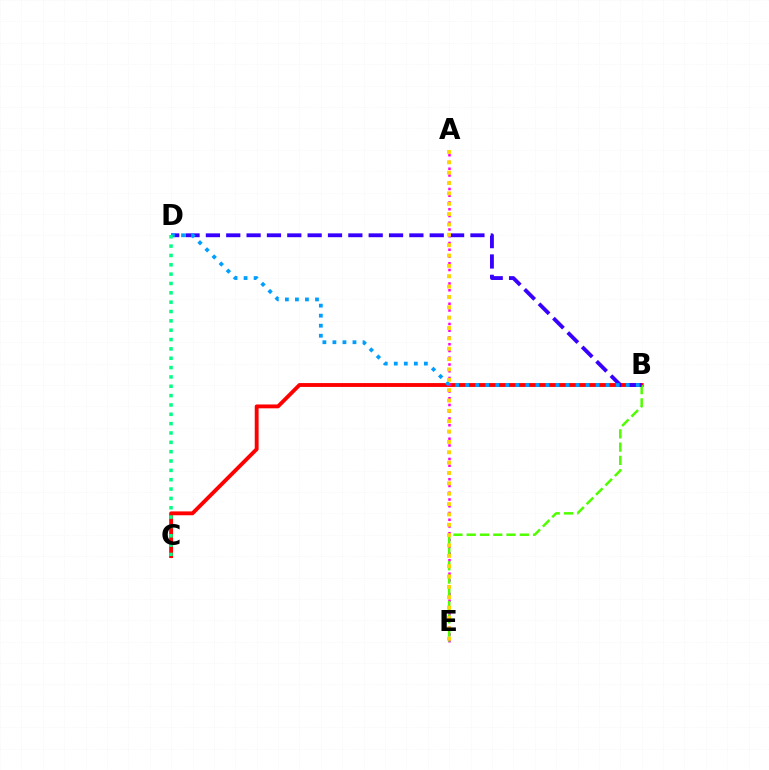{('B', 'C'): [{'color': '#ff0000', 'line_style': 'solid', 'thickness': 2.77}], ('A', 'E'): [{'color': '#ff00ed', 'line_style': 'dotted', 'thickness': 1.83}, {'color': '#ffd500', 'line_style': 'dotted', 'thickness': 2.81}], ('B', 'E'): [{'color': '#4fff00', 'line_style': 'dashed', 'thickness': 1.8}], ('B', 'D'): [{'color': '#3700ff', 'line_style': 'dashed', 'thickness': 2.76}, {'color': '#009eff', 'line_style': 'dotted', 'thickness': 2.73}], ('C', 'D'): [{'color': '#00ff86', 'line_style': 'dotted', 'thickness': 2.54}]}